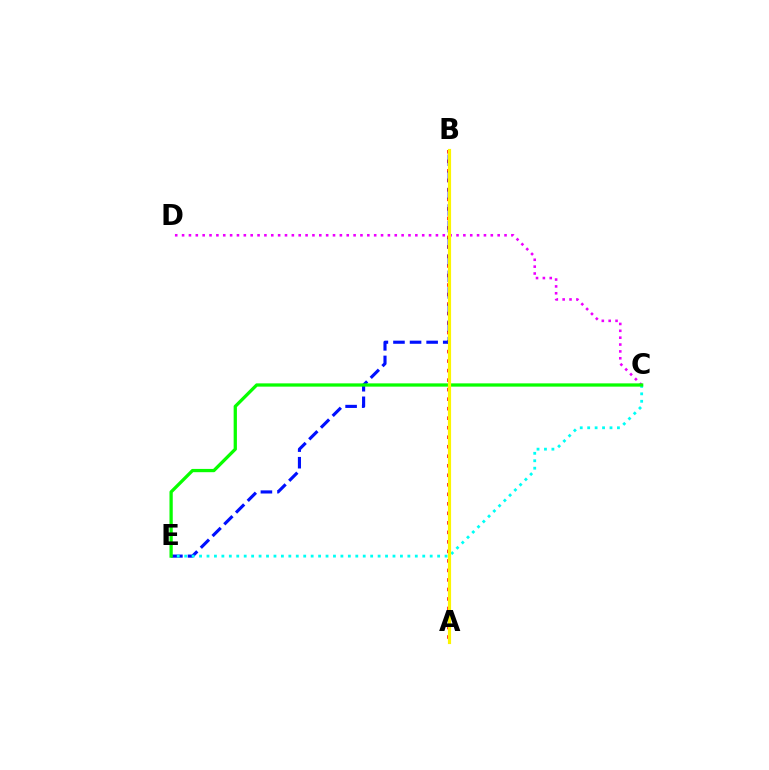{('C', 'D'): [{'color': '#ee00ff', 'line_style': 'dotted', 'thickness': 1.86}], ('A', 'B'): [{'color': '#ff0000', 'line_style': 'dotted', 'thickness': 2.58}, {'color': '#fcf500', 'line_style': 'solid', 'thickness': 2.28}], ('B', 'E'): [{'color': '#0010ff', 'line_style': 'dashed', 'thickness': 2.25}], ('C', 'E'): [{'color': '#00fff6', 'line_style': 'dotted', 'thickness': 2.02}, {'color': '#08ff00', 'line_style': 'solid', 'thickness': 2.35}]}